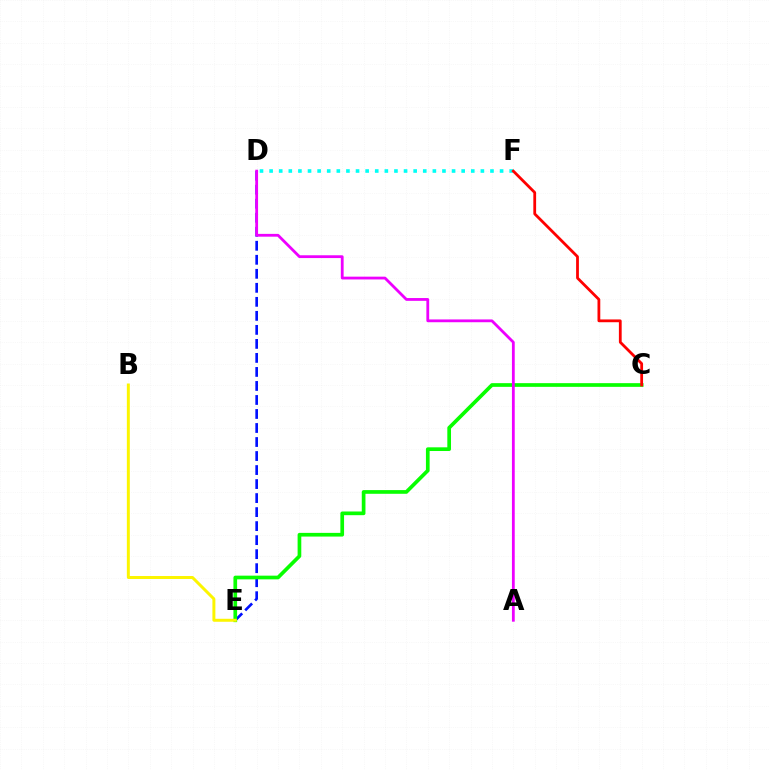{('D', 'E'): [{'color': '#0010ff', 'line_style': 'dashed', 'thickness': 1.9}], ('D', 'F'): [{'color': '#00fff6', 'line_style': 'dotted', 'thickness': 2.61}], ('C', 'E'): [{'color': '#08ff00', 'line_style': 'solid', 'thickness': 2.66}], ('B', 'E'): [{'color': '#fcf500', 'line_style': 'solid', 'thickness': 2.14}], ('A', 'D'): [{'color': '#ee00ff', 'line_style': 'solid', 'thickness': 2.01}], ('C', 'F'): [{'color': '#ff0000', 'line_style': 'solid', 'thickness': 2.01}]}